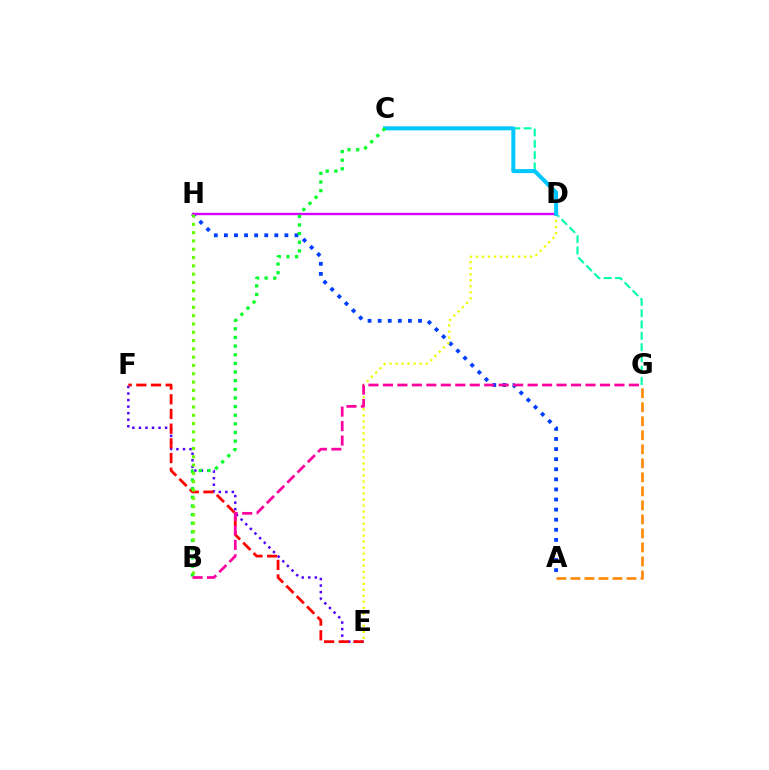{('A', 'G'): [{'color': '#ff8800', 'line_style': 'dashed', 'thickness': 1.9}], ('A', 'H'): [{'color': '#003fff', 'line_style': 'dotted', 'thickness': 2.74}], ('E', 'F'): [{'color': '#4f00ff', 'line_style': 'dotted', 'thickness': 1.78}, {'color': '#ff0000', 'line_style': 'dashed', 'thickness': 1.99}], ('D', 'E'): [{'color': '#eeff00', 'line_style': 'dotted', 'thickness': 1.63}], ('C', 'G'): [{'color': '#00ffaf', 'line_style': 'dashed', 'thickness': 1.54}], ('D', 'H'): [{'color': '#d600ff', 'line_style': 'solid', 'thickness': 1.72}], ('C', 'D'): [{'color': '#00c7ff', 'line_style': 'solid', 'thickness': 2.89}], ('B', 'C'): [{'color': '#00ff27', 'line_style': 'dotted', 'thickness': 2.35}], ('B', 'H'): [{'color': '#66ff00', 'line_style': 'dotted', 'thickness': 2.26}], ('B', 'G'): [{'color': '#ff00a0', 'line_style': 'dashed', 'thickness': 1.97}]}